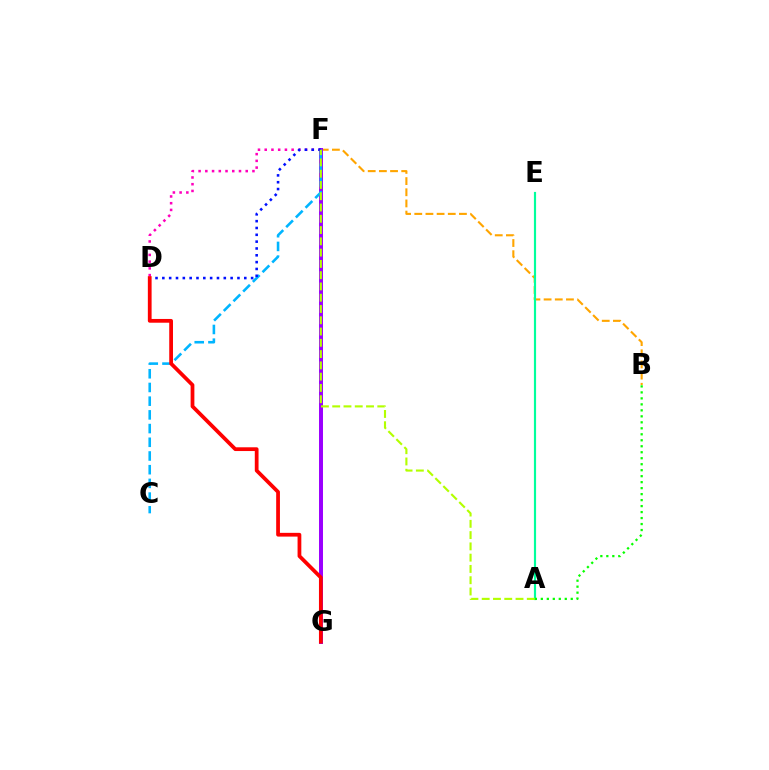{('D', 'F'): [{'color': '#ff00bd', 'line_style': 'dotted', 'thickness': 1.83}, {'color': '#0010ff', 'line_style': 'dotted', 'thickness': 1.86}], ('B', 'F'): [{'color': '#ffa500', 'line_style': 'dashed', 'thickness': 1.52}], ('F', 'G'): [{'color': '#9b00ff', 'line_style': 'solid', 'thickness': 2.86}], ('A', 'E'): [{'color': '#00ff9d', 'line_style': 'solid', 'thickness': 1.56}], ('C', 'F'): [{'color': '#00b5ff', 'line_style': 'dashed', 'thickness': 1.86}], ('A', 'B'): [{'color': '#08ff00', 'line_style': 'dotted', 'thickness': 1.63}], ('A', 'F'): [{'color': '#b3ff00', 'line_style': 'dashed', 'thickness': 1.53}], ('D', 'G'): [{'color': '#ff0000', 'line_style': 'solid', 'thickness': 2.7}]}